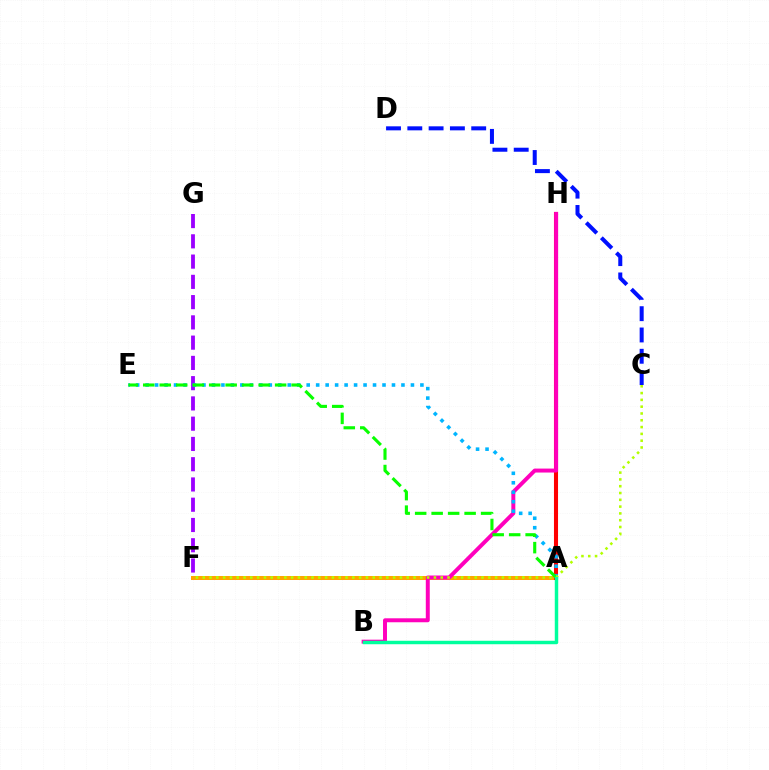{('A', 'F'): [{'color': '#ffa500', 'line_style': 'solid', 'thickness': 2.88}], ('C', 'D'): [{'color': '#0010ff', 'line_style': 'dashed', 'thickness': 2.89}], ('A', 'H'): [{'color': '#ff0000', 'line_style': 'solid', 'thickness': 2.93}], ('B', 'H'): [{'color': '#ff00bd', 'line_style': 'solid', 'thickness': 2.85}], ('F', 'G'): [{'color': '#9b00ff', 'line_style': 'dashed', 'thickness': 2.75}], ('A', 'E'): [{'color': '#00b5ff', 'line_style': 'dotted', 'thickness': 2.57}, {'color': '#08ff00', 'line_style': 'dashed', 'thickness': 2.24}], ('C', 'F'): [{'color': '#b3ff00', 'line_style': 'dotted', 'thickness': 1.85}], ('A', 'B'): [{'color': '#00ff9d', 'line_style': 'solid', 'thickness': 2.49}]}